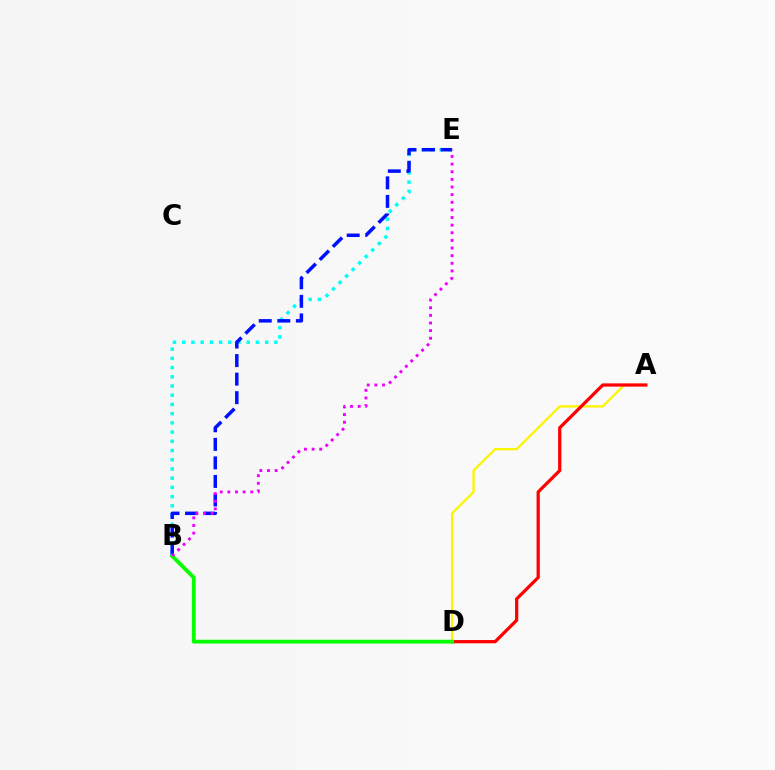{('B', 'E'): [{'color': '#00fff6', 'line_style': 'dotted', 'thickness': 2.5}, {'color': '#0010ff', 'line_style': 'dashed', 'thickness': 2.52}, {'color': '#ee00ff', 'line_style': 'dotted', 'thickness': 2.07}], ('A', 'D'): [{'color': '#fcf500', 'line_style': 'solid', 'thickness': 1.65}, {'color': '#ff0000', 'line_style': 'solid', 'thickness': 2.33}], ('B', 'D'): [{'color': '#08ff00', 'line_style': 'solid', 'thickness': 2.77}]}